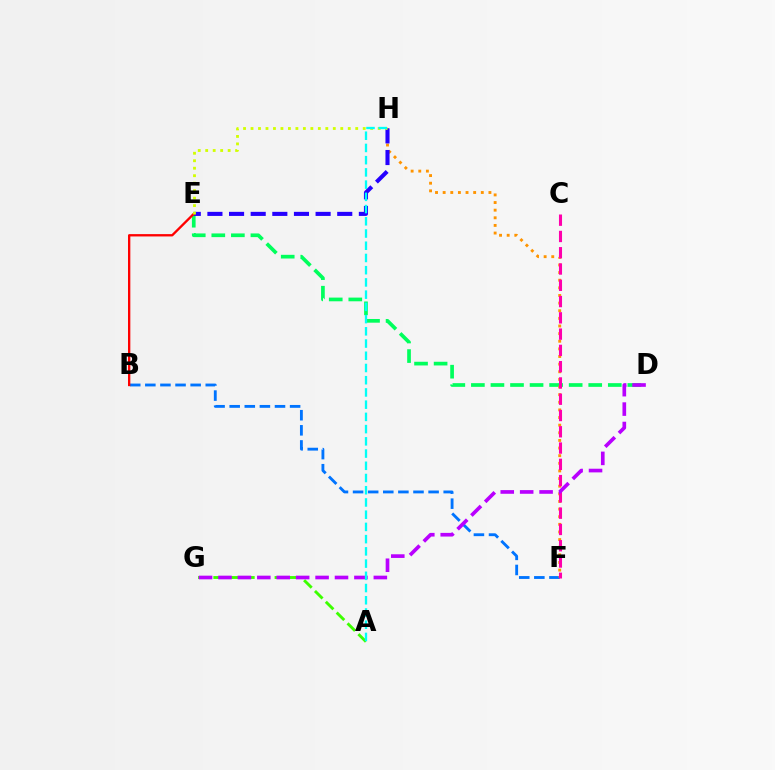{('D', 'E'): [{'color': '#00ff5c', 'line_style': 'dashed', 'thickness': 2.66}], ('B', 'F'): [{'color': '#0074ff', 'line_style': 'dashed', 'thickness': 2.05}], ('F', 'H'): [{'color': '#ff9400', 'line_style': 'dotted', 'thickness': 2.07}], ('E', 'H'): [{'color': '#2500ff', 'line_style': 'dashed', 'thickness': 2.94}, {'color': '#d1ff00', 'line_style': 'dotted', 'thickness': 2.03}], ('A', 'G'): [{'color': '#3dff00', 'line_style': 'dashed', 'thickness': 2.08}], ('C', 'F'): [{'color': '#ff00ac', 'line_style': 'dashed', 'thickness': 2.21}], ('B', 'E'): [{'color': '#ff0000', 'line_style': 'solid', 'thickness': 1.68}], ('D', 'G'): [{'color': '#b900ff', 'line_style': 'dashed', 'thickness': 2.64}], ('A', 'H'): [{'color': '#00fff6', 'line_style': 'dashed', 'thickness': 1.66}]}